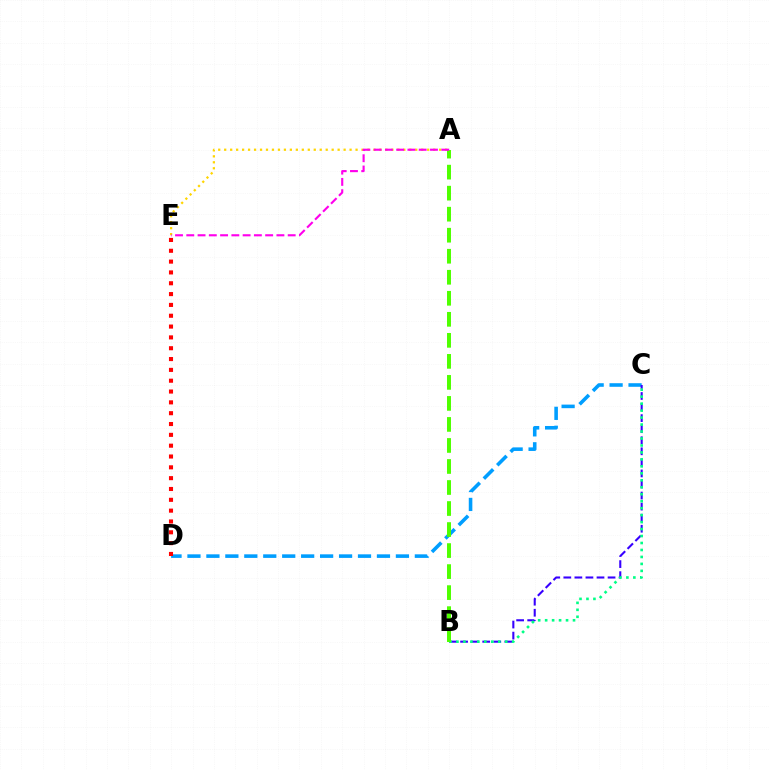{('A', 'E'): [{'color': '#ffd500', 'line_style': 'dotted', 'thickness': 1.62}, {'color': '#ff00ed', 'line_style': 'dashed', 'thickness': 1.53}], ('C', 'D'): [{'color': '#009eff', 'line_style': 'dashed', 'thickness': 2.57}], ('D', 'E'): [{'color': '#ff0000', 'line_style': 'dotted', 'thickness': 2.94}], ('B', 'C'): [{'color': '#3700ff', 'line_style': 'dashed', 'thickness': 1.5}, {'color': '#00ff86', 'line_style': 'dotted', 'thickness': 1.89}], ('A', 'B'): [{'color': '#4fff00', 'line_style': 'dashed', 'thickness': 2.86}]}